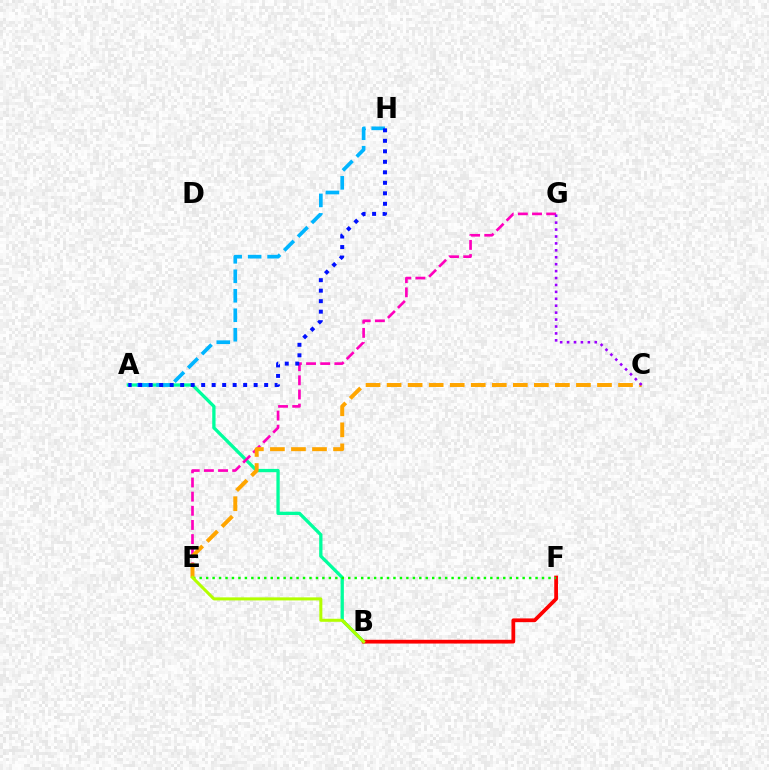{('A', 'B'): [{'color': '#00ff9d', 'line_style': 'solid', 'thickness': 2.37}], ('B', 'F'): [{'color': '#ff0000', 'line_style': 'solid', 'thickness': 2.7}], ('E', 'G'): [{'color': '#ff00bd', 'line_style': 'dashed', 'thickness': 1.92}], ('E', 'F'): [{'color': '#08ff00', 'line_style': 'dotted', 'thickness': 1.76}], ('C', 'E'): [{'color': '#ffa500', 'line_style': 'dashed', 'thickness': 2.86}], ('A', 'H'): [{'color': '#00b5ff', 'line_style': 'dashed', 'thickness': 2.65}, {'color': '#0010ff', 'line_style': 'dotted', 'thickness': 2.85}], ('B', 'E'): [{'color': '#b3ff00', 'line_style': 'solid', 'thickness': 2.18}], ('C', 'G'): [{'color': '#9b00ff', 'line_style': 'dotted', 'thickness': 1.88}]}